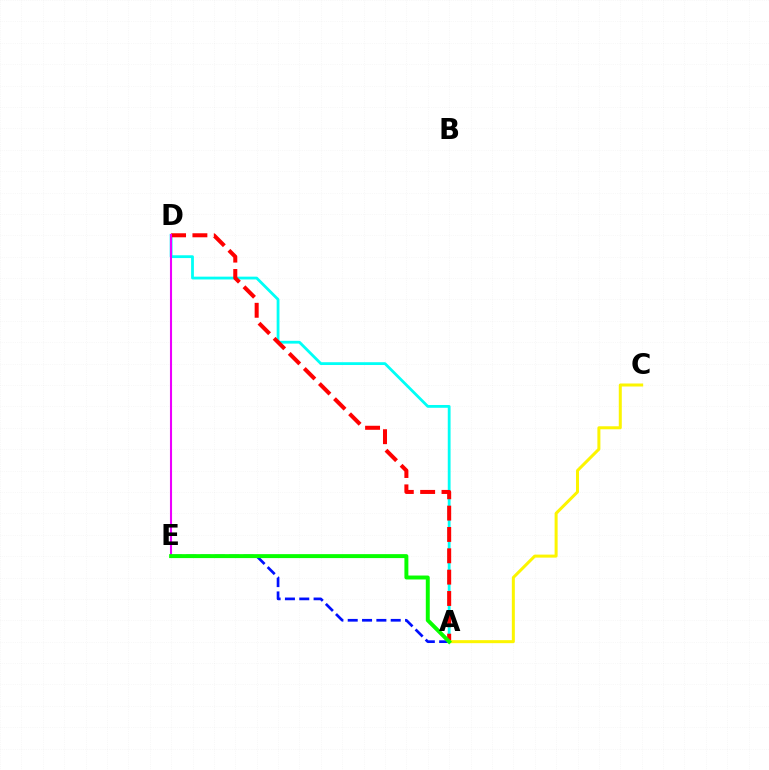{('A', 'D'): [{'color': '#00fff6', 'line_style': 'solid', 'thickness': 2.02}, {'color': '#ff0000', 'line_style': 'dashed', 'thickness': 2.9}], ('A', 'E'): [{'color': '#0010ff', 'line_style': 'dashed', 'thickness': 1.95}, {'color': '#08ff00', 'line_style': 'solid', 'thickness': 2.84}], ('D', 'E'): [{'color': '#ee00ff', 'line_style': 'solid', 'thickness': 1.51}], ('A', 'C'): [{'color': '#fcf500', 'line_style': 'solid', 'thickness': 2.17}]}